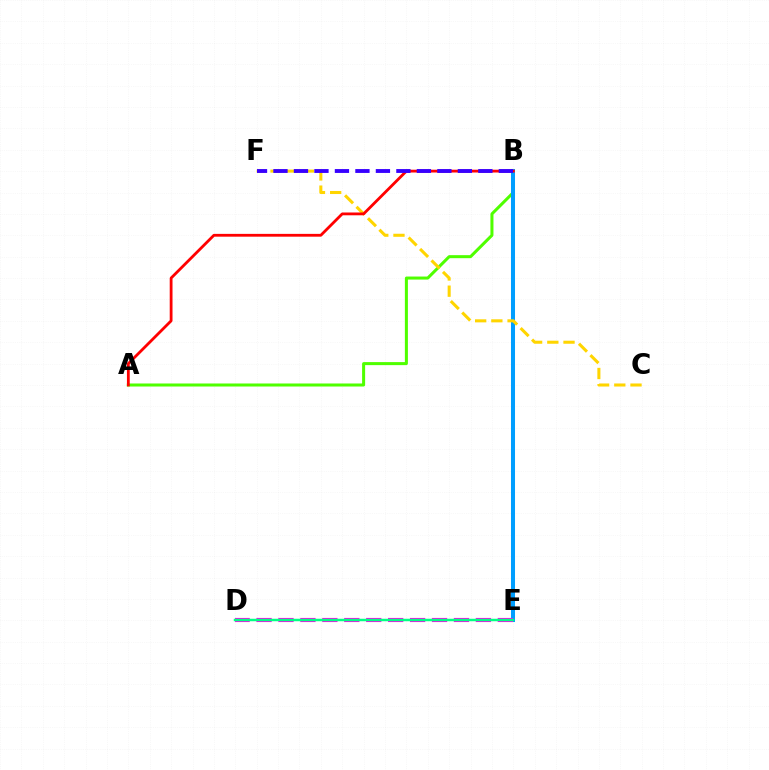{('A', 'B'): [{'color': '#4fff00', 'line_style': 'solid', 'thickness': 2.18}, {'color': '#ff0000', 'line_style': 'solid', 'thickness': 2.02}], ('B', 'E'): [{'color': '#009eff', 'line_style': 'solid', 'thickness': 2.9}], ('D', 'E'): [{'color': '#ff00ed', 'line_style': 'dashed', 'thickness': 2.98}, {'color': '#00ff86', 'line_style': 'solid', 'thickness': 1.79}], ('C', 'F'): [{'color': '#ffd500', 'line_style': 'dashed', 'thickness': 2.2}], ('B', 'F'): [{'color': '#3700ff', 'line_style': 'dashed', 'thickness': 2.78}]}